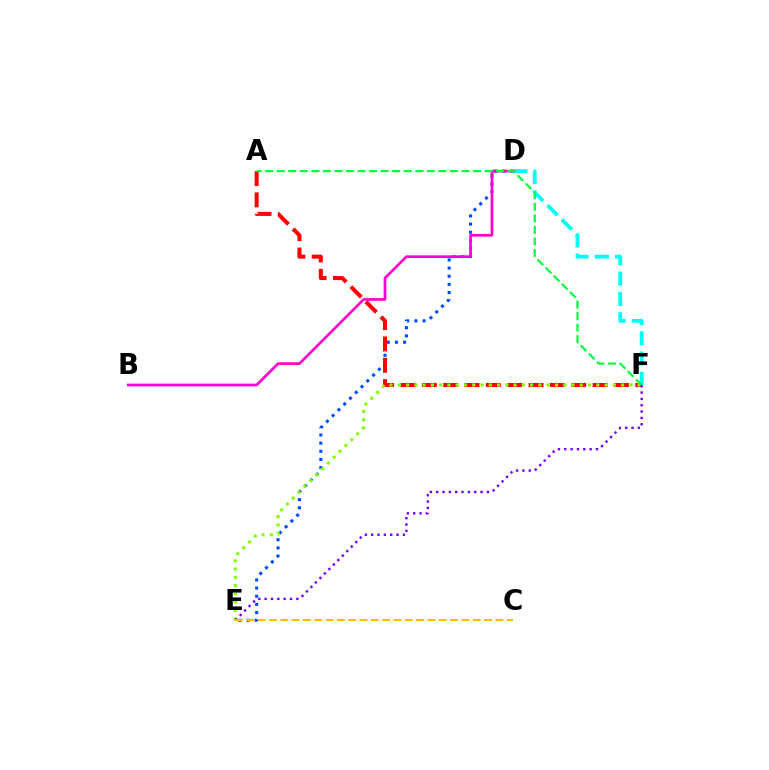{('D', 'F'): [{'color': '#00fff6', 'line_style': 'dashed', 'thickness': 2.75}], ('D', 'E'): [{'color': '#004bff', 'line_style': 'dotted', 'thickness': 2.22}], ('B', 'D'): [{'color': '#ff00cf', 'line_style': 'solid', 'thickness': 1.93}], ('A', 'F'): [{'color': '#ff0000', 'line_style': 'dashed', 'thickness': 2.9}, {'color': '#00ff39', 'line_style': 'dashed', 'thickness': 1.57}], ('E', 'F'): [{'color': '#84ff00', 'line_style': 'dotted', 'thickness': 2.25}, {'color': '#7200ff', 'line_style': 'dotted', 'thickness': 1.72}], ('C', 'E'): [{'color': '#ffbd00', 'line_style': 'dashed', 'thickness': 1.54}]}